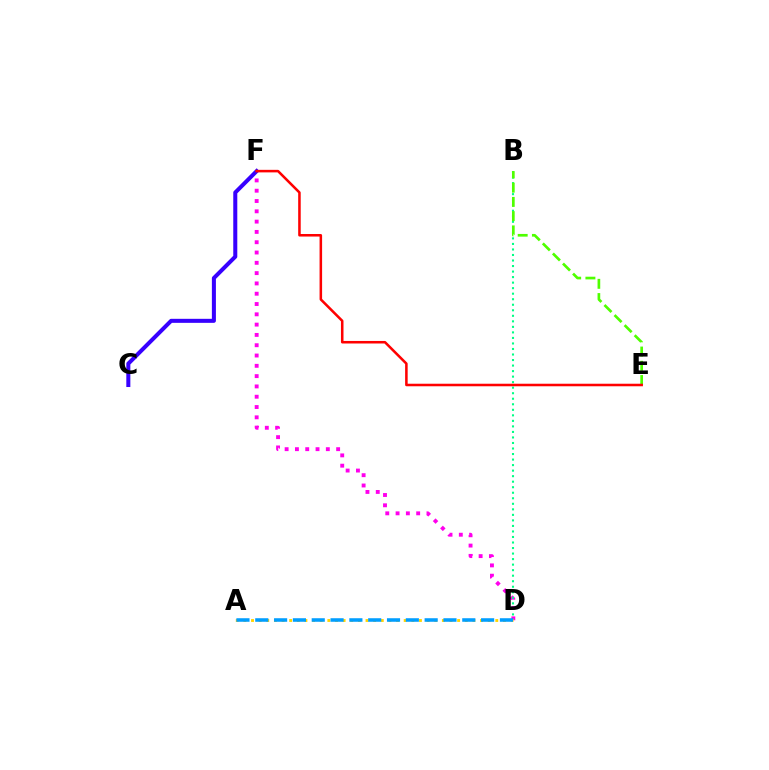{('D', 'F'): [{'color': '#ff00ed', 'line_style': 'dotted', 'thickness': 2.8}], ('B', 'D'): [{'color': '#00ff86', 'line_style': 'dotted', 'thickness': 1.5}], ('C', 'F'): [{'color': '#3700ff', 'line_style': 'solid', 'thickness': 2.9}], ('B', 'E'): [{'color': '#4fff00', 'line_style': 'dashed', 'thickness': 1.93}], ('A', 'D'): [{'color': '#ffd500', 'line_style': 'dotted', 'thickness': 2.07}, {'color': '#009eff', 'line_style': 'dashed', 'thickness': 2.56}], ('E', 'F'): [{'color': '#ff0000', 'line_style': 'solid', 'thickness': 1.83}]}